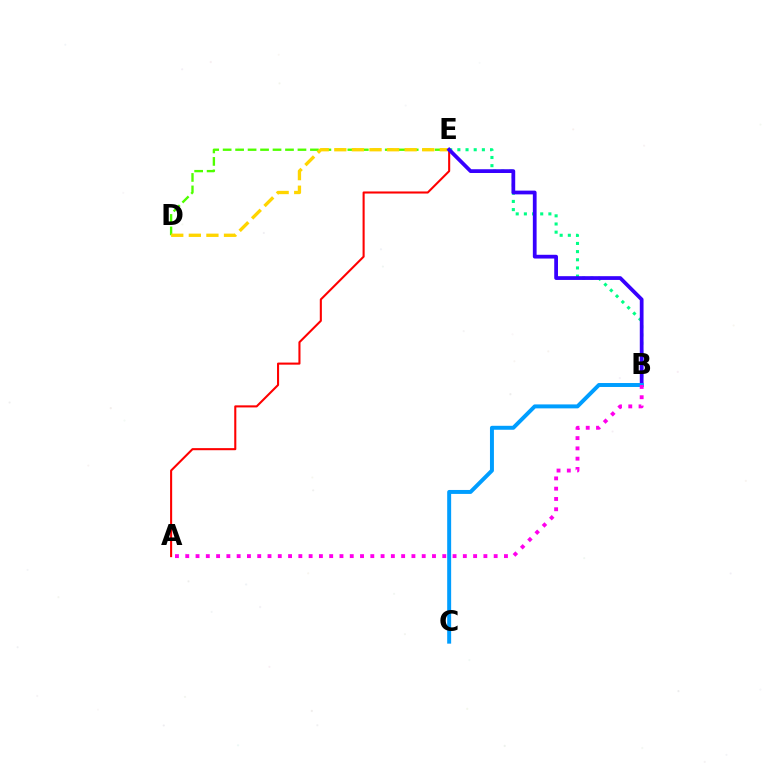{('D', 'E'): [{'color': '#4fff00', 'line_style': 'dashed', 'thickness': 1.69}, {'color': '#ffd500', 'line_style': 'dashed', 'thickness': 2.39}], ('B', 'E'): [{'color': '#00ff86', 'line_style': 'dotted', 'thickness': 2.22}, {'color': '#3700ff', 'line_style': 'solid', 'thickness': 2.7}], ('A', 'E'): [{'color': '#ff0000', 'line_style': 'solid', 'thickness': 1.5}], ('B', 'C'): [{'color': '#009eff', 'line_style': 'solid', 'thickness': 2.85}], ('A', 'B'): [{'color': '#ff00ed', 'line_style': 'dotted', 'thickness': 2.79}]}